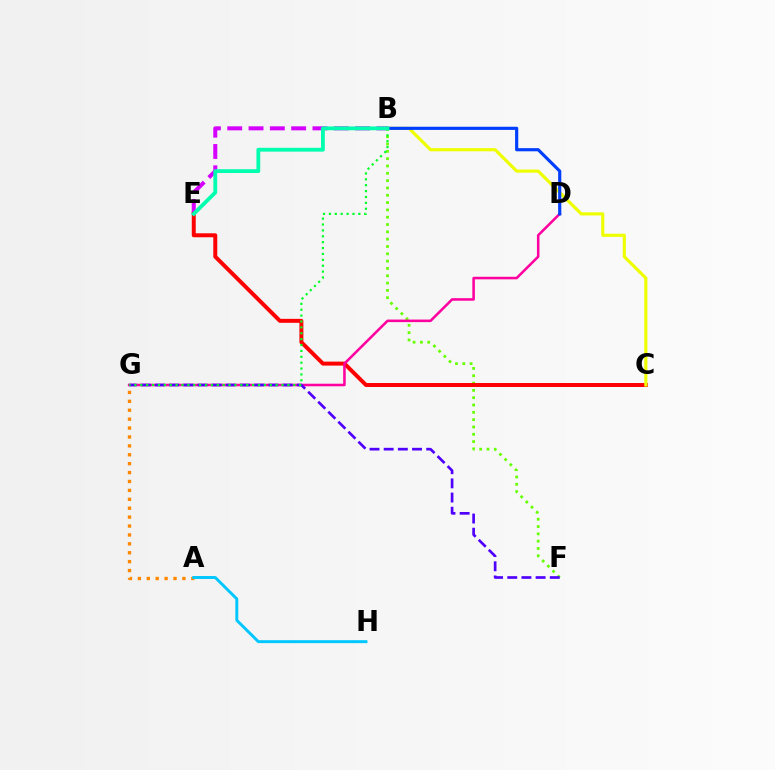{('B', 'E'): [{'color': '#d600ff', 'line_style': 'dashed', 'thickness': 2.89}, {'color': '#00ffaf', 'line_style': 'solid', 'thickness': 2.75}], ('B', 'F'): [{'color': '#66ff00', 'line_style': 'dotted', 'thickness': 1.99}], ('C', 'E'): [{'color': '#ff0000', 'line_style': 'solid', 'thickness': 2.86}], ('B', 'C'): [{'color': '#eeff00', 'line_style': 'solid', 'thickness': 2.27}], ('D', 'G'): [{'color': '#ff00a0', 'line_style': 'solid', 'thickness': 1.84}], ('A', 'G'): [{'color': '#ff8800', 'line_style': 'dotted', 'thickness': 2.42}], ('F', 'G'): [{'color': '#4f00ff', 'line_style': 'dashed', 'thickness': 1.93}], ('A', 'H'): [{'color': '#00c7ff', 'line_style': 'solid', 'thickness': 2.11}], ('B', 'D'): [{'color': '#003fff', 'line_style': 'solid', 'thickness': 2.28}], ('B', 'G'): [{'color': '#00ff27', 'line_style': 'dotted', 'thickness': 1.6}]}